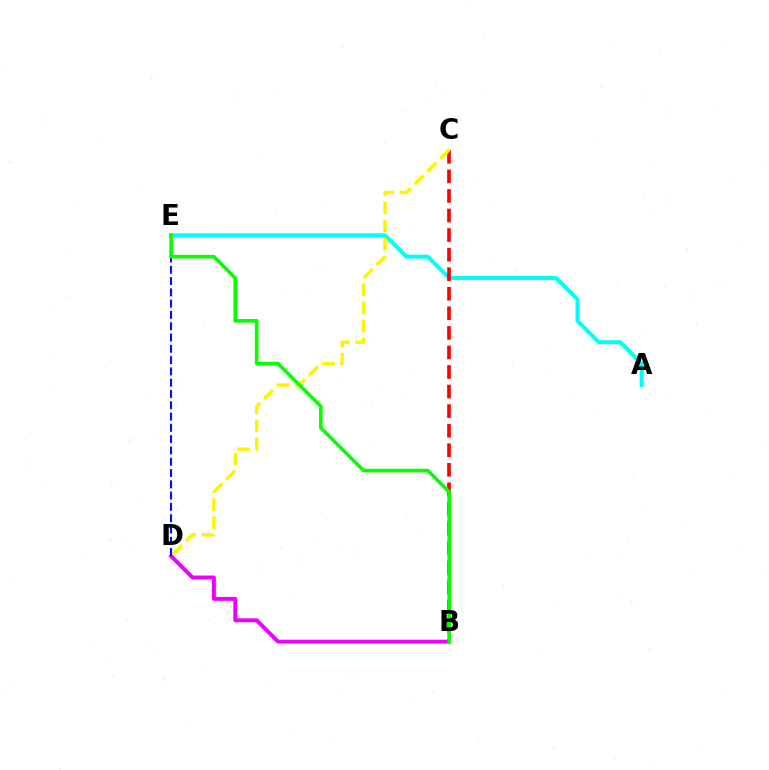{('A', 'E'): [{'color': '#00fff6', 'line_style': 'solid', 'thickness': 2.89}], ('B', 'C'): [{'color': '#ff0000', 'line_style': 'dashed', 'thickness': 2.66}], ('C', 'D'): [{'color': '#fcf500', 'line_style': 'dashed', 'thickness': 2.47}], ('B', 'D'): [{'color': '#ee00ff', 'line_style': 'solid', 'thickness': 2.84}], ('D', 'E'): [{'color': '#0010ff', 'line_style': 'dashed', 'thickness': 1.53}], ('B', 'E'): [{'color': '#08ff00', 'line_style': 'solid', 'thickness': 2.6}]}